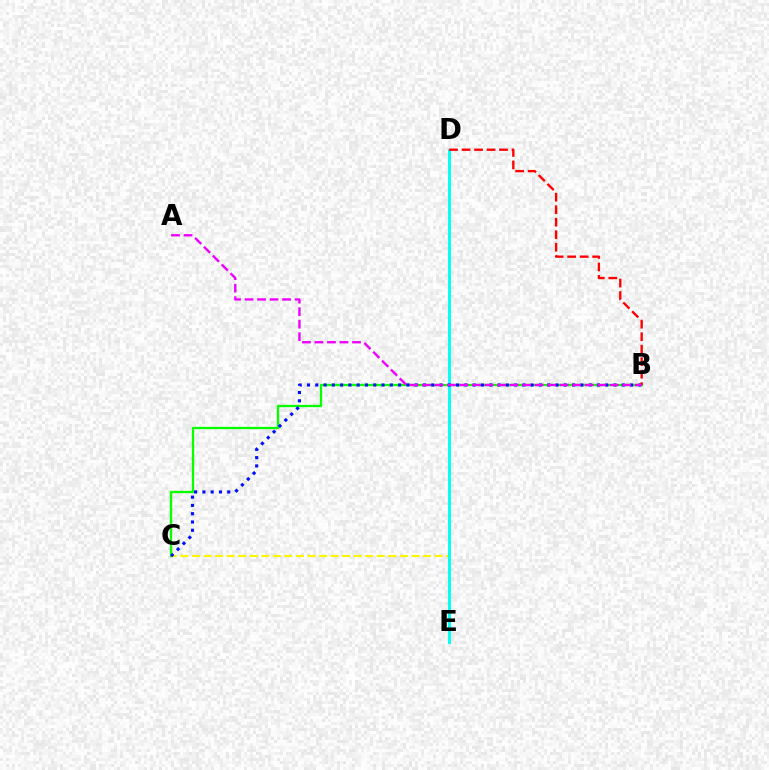{('C', 'E'): [{'color': '#fcf500', 'line_style': 'dashed', 'thickness': 1.57}], ('B', 'C'): [{'color': '#08ff00', 'line_style': 'solid', 'thickness': 1.67}, {'color': '#0010ff', 'line_style': 'dotted', 'thickness': 2.25}], ('D', 'E'): [{'color': '#00fff6', 'line_style': 'solid', 'thickness': 2.1}], ('B', 'D'): [{'color': '#ff0000', 'line_style': 'dashed', 'thickness': 1.7}], ('A', 'B'): [{'color': '#ee00ff', 'line_style': 'dashed', 'thickness': 1.7}]}